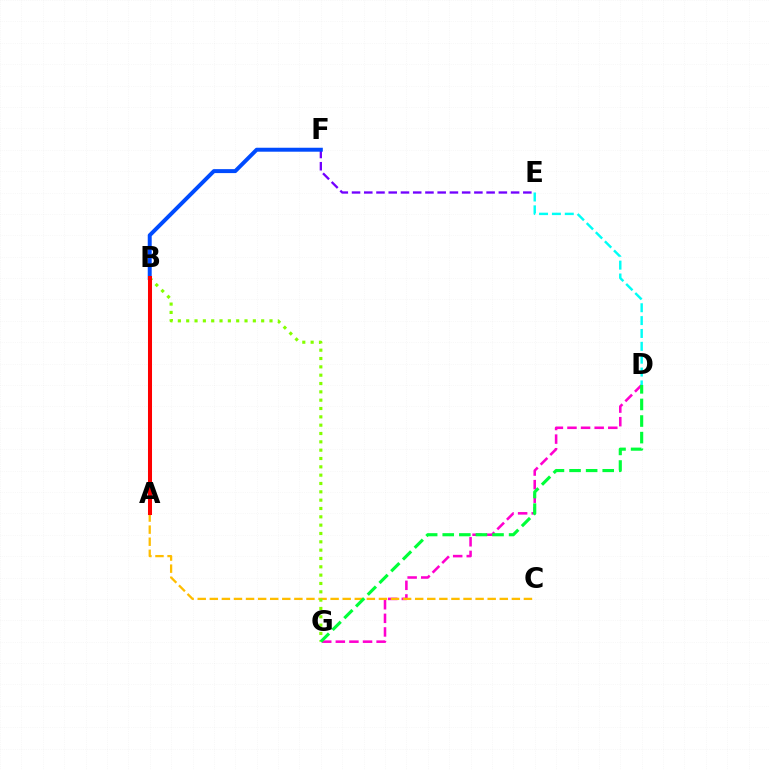{('D', 'G'): [{'color': '#ff00cf', 'line_style': 'dashed', 'thickness': 1.85}, {'color': '#00ff39', 'line_style': 'dashed', 'thickness': 2.25}], ('E', 'F'): [{'color': '#7200ff', 'line_style': 'dashed', 'thickness': 1.66}], ('A', 'C'): [{'color': '#ffbd00', 'line_style': 'dashed', 'thickness': 1.64}], ('B', 'F'): [{'color': '#004bff', 'line_style': 'solid', 'thickness': 2.85}], ('B', 'G'): [{'color': '#84ff00', 'line_style': 'dotted', 'thickness': 2.26}], ('A', 'B'): [{'color': '#ff0000', 'line_style': 'solid', 'thickness': 2.9}], ('D', 'E'): [{'color': '#00fff6', 'line_style': 'dashed', 'thickness': 1.75}]}